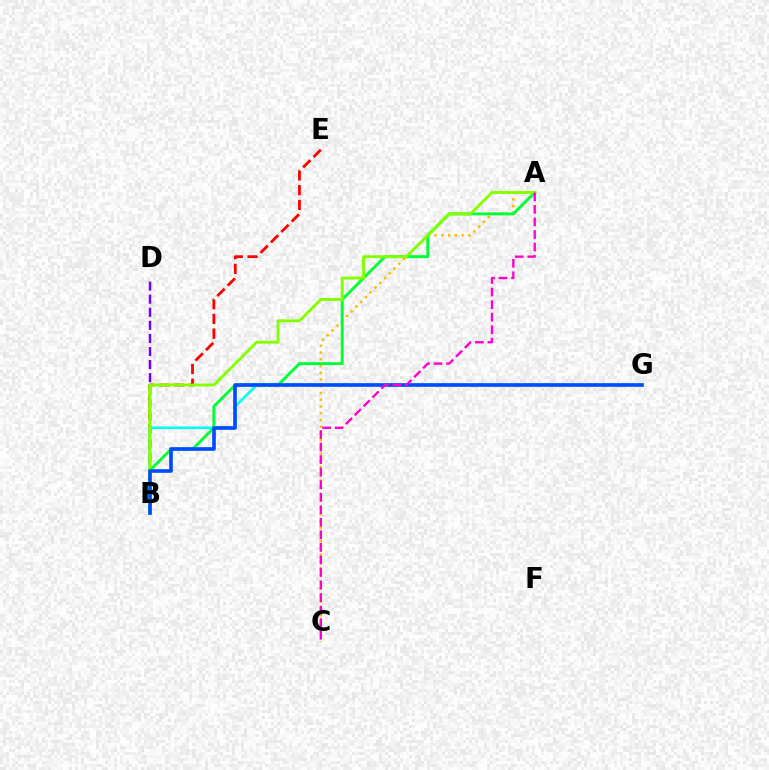{('B', 'D'): [{'color': '#7200ff', 'line_style': 'dashed', 'thickness': 1.78}], ('B', 'E'): [{'color': '#ff0000', 'line_style': 'dashed', 'thickness': 2.0}], ('A', 'C'): [{'color': '#ffbd00', 'line_style': 'dotted', 'thickness': 1.83}, {'color': '#ff00cf', 'line_style': 'dashed', 'thickness': 1.7}], ('B', 'G'): [{'color': '#00fff6', 'line_style': 'solid', 'thickness': 1.88}, {'color': '#004bff', 'line_style': 'solid', 'thickness': 2.62}], ('A', 'B'): [{'color': '#00ff39', 'line_style': 'solid', 'thickness': 2.11}, {'color': '#84ff00', 'line_style': 'solid', 'thickness': 2.07}]}